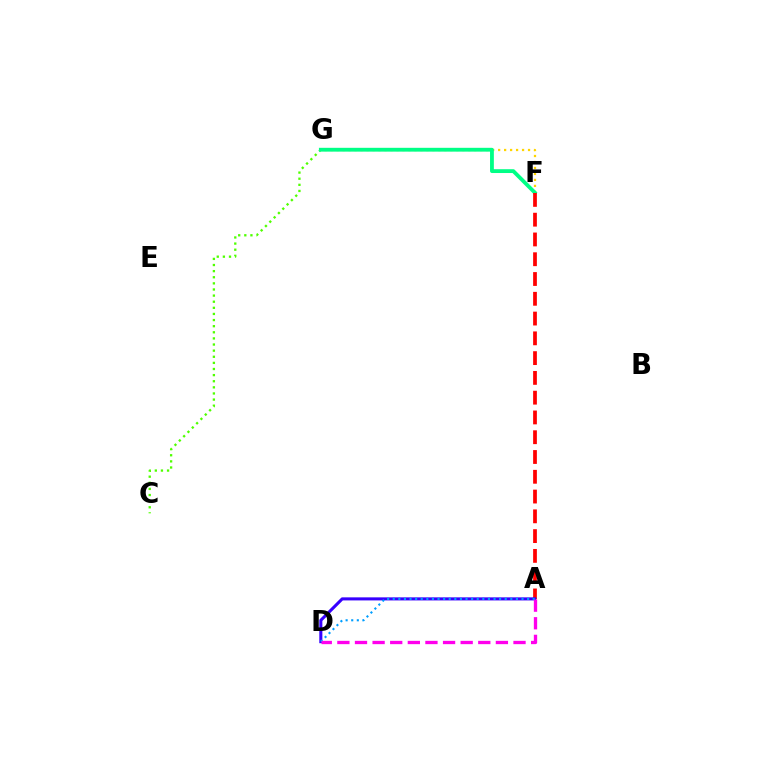{('F', 'G'): [{'color': '#ffd500', 'line_style': 'dotted', 'thickness': 1.62}, {'color': '#00ff86', 'line_style': 'solid', 'thickness': 2.75}], ('C', 'G'): [{'color': '#4fff00', 'line_style': 'dotted', 'thickness': 1.66}], ('A', 'F'): [{'color': '#ff0000', 'line_style': 'dashed', 'thickness': 2.69}], ('A', 'D'): [{'color': '#3700ff', 'line_style': 'solid', 'thickness': 2.21}, {'color': '#009eff', 'line_style': 'dotted', 'thickness': 1.52}, {'color': '#ff00ed', 'line_style': 'dashed', 'thickness': 2.39}]}